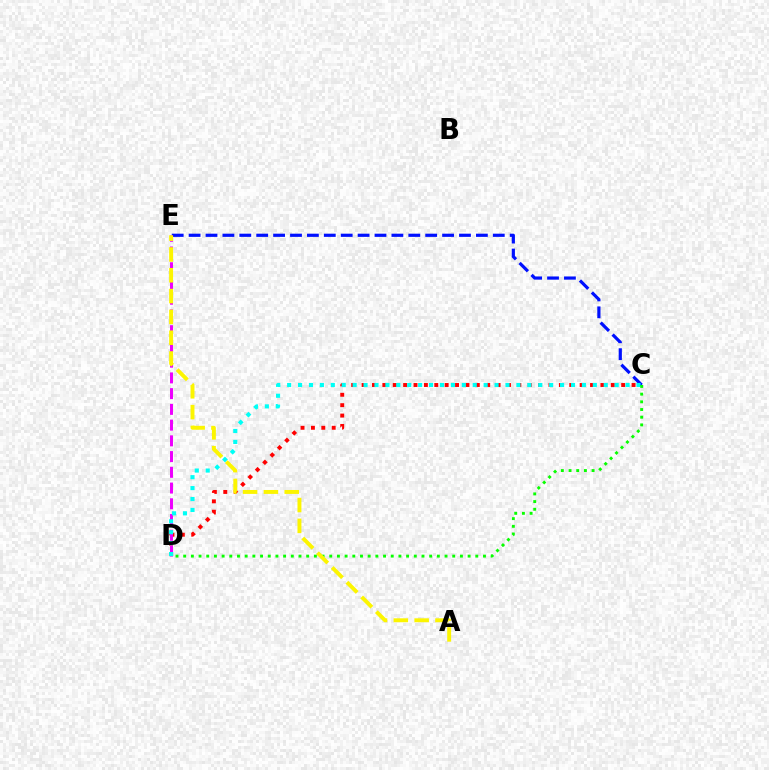{('C', 'D'): [{'color': '#ff0000', 'line_style': 'dotted', 'thickness': 2.82}, {'color': '#00fff6', 'line_style': 'dotted', 'thickness': 2.97}, {'color': '#08ff00', 'line_style': 'dotted', 'thickness': 2.09}], ('C', 'E'): [{'color': '#0010ff', 'line_style': 'dashed', 'thickness': 2.3}], ('D', 'E'): [{'color': '#ee00ff', 'line_style': 'dashed', 'thickness': 2.14}], ('A', 'E'): [{'color': '#fcf500', 'line_style': 'dashed', 'thickness': 2.83}]}